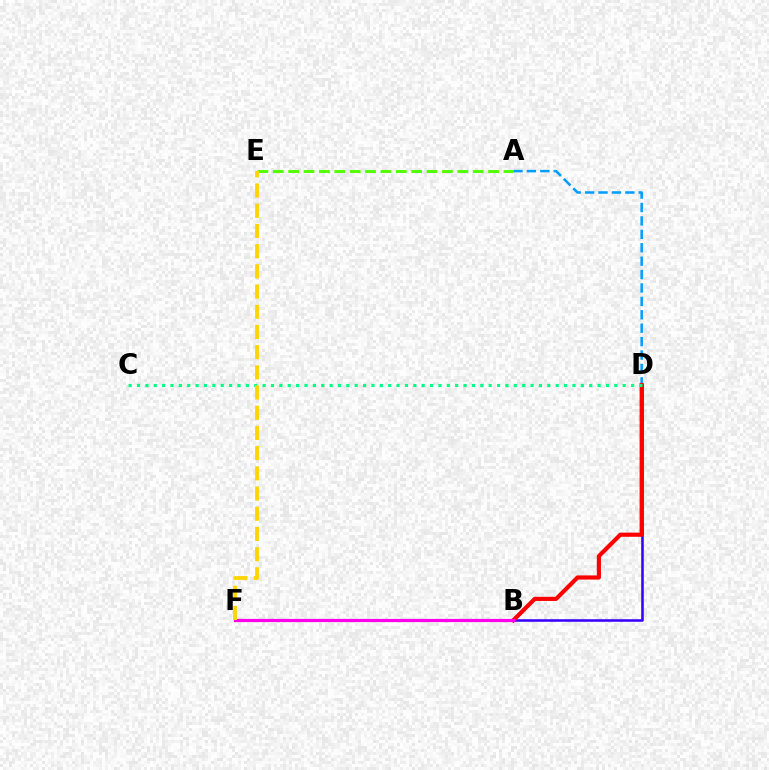{('B', 'D'): [{'color': '#3700ff', 'line_style': 'solid', 'thickness': 1.85}, {'color': '#ff0000', 'line_style': 'solid', 'thickness': 2.99}], ('A', 'D'): [{'color': '#009eff', 'line_style': 'dashed', 'thickness': 1.82}], ('A', 'E'): [{'color': '#4fff00', 'line_style': 'dashed', 'thickness': 2.09}], ('B', 'F'): [{'color': '#ff00ed', 'line_style': 'solid', 'thickness': 2.31}], ('C', 'D'): [{'color': '#00ff86', 'line_style': 'dotted', 'thickness': 2.28}], ('E', 'F'): [{'color': '#ffd500', 'line_style': 'dashed', 'thickness': 2.74}]}